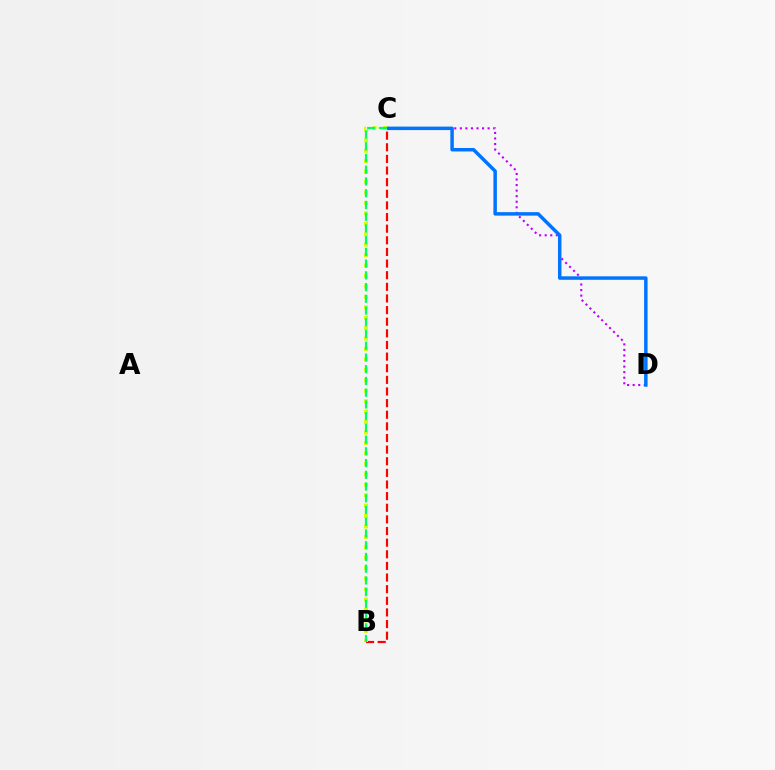{('C', 'D'): [{'color': '#b900ff', 'line_style': 'dotted', 'thickness': 1.51}, {'color': '#0074ff', 'line_style': 'solid', 'thickness': 2.51}], ('B', 'C'): [{'color': '#ff0000', 'line_style': 'dashed', 'thickness': 1.58}, {'color': '#d1ff00', 'line_style': 'dotted', 'thickness': 2.84}, {'color': '#00ff5c', 'line_style': 'dashed', 'thickness': 1.59}]}